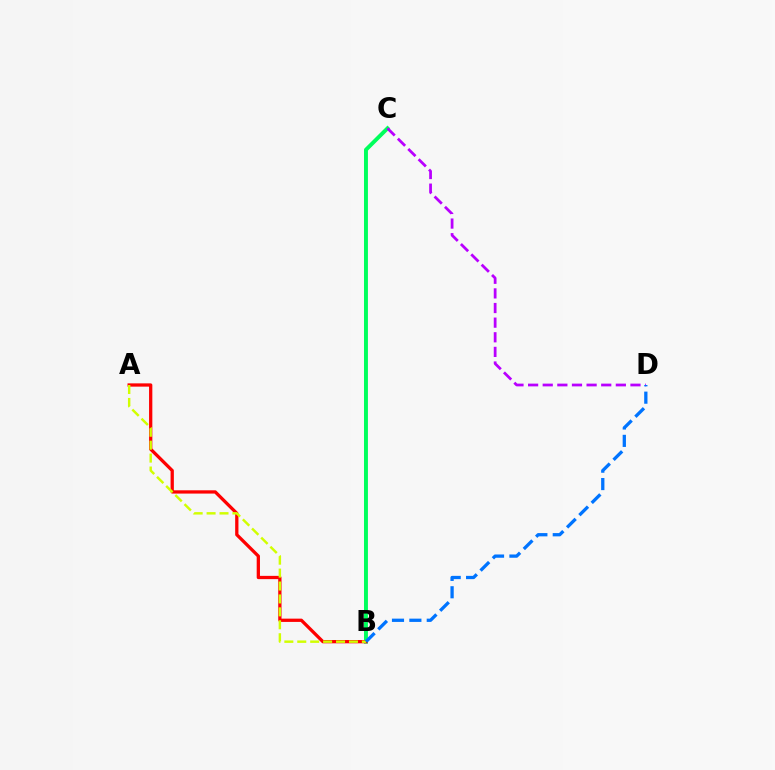{('B', 'C'): [{'color': '#00ff5c', 'line_style': 'solid', 'thickness': 2.82}], ('A', 'B'): [{'color': '#ff0000', 'line_style': 'solid', 'thickness': 2.36}, {'color': '#d1ff00', 'line_style': 'dashed', 'thickness': 1.76}], ('C', 'D'): [{'color': '#b900ff', 'line_style': 'dashed', 'thickness': 1.99}], ('B', 'D'): [{'color': '#0074ff', 'line_style': 'dashed', 'thickness': 2.36}]}